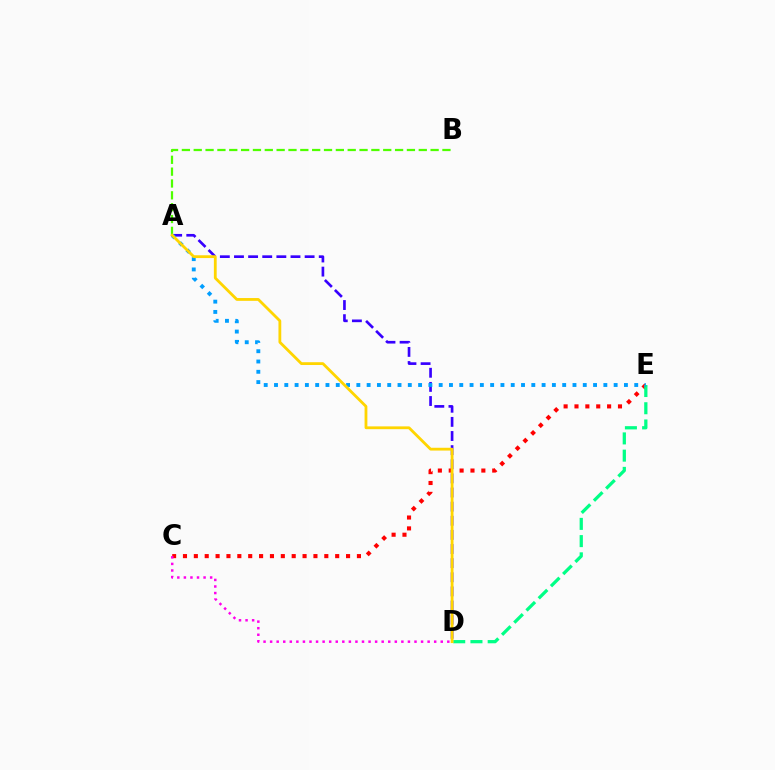{('A', 'D'): [{'color': '#3700ff', 'line_style': 'dashed', 'thickness': 1.92}, {'color': '#ffd500', 'line_style': 'solid', 'thickness': 2.02}], ('C', 'E'): [{'color': '#ff0000', 'line_style': 'dotted', 'thickness': 2.95}], ('D', 'E'): [{'color': '#00ff86', 'line_style': 'dashed', 'thickness': 2.34}], ('C', 'D'): [{'color': '#ff00ed', 'line_style': 'dotted', 'thickness': 1.78}], ('A', 'B'): [{'color': '#4fff00', 'line_style': 'dashed', 'thickness': 1.61}], ('A', 'E'): [{'color': '#009eff', 'line_style': 'dotted', 'thickness': 2.8}]}